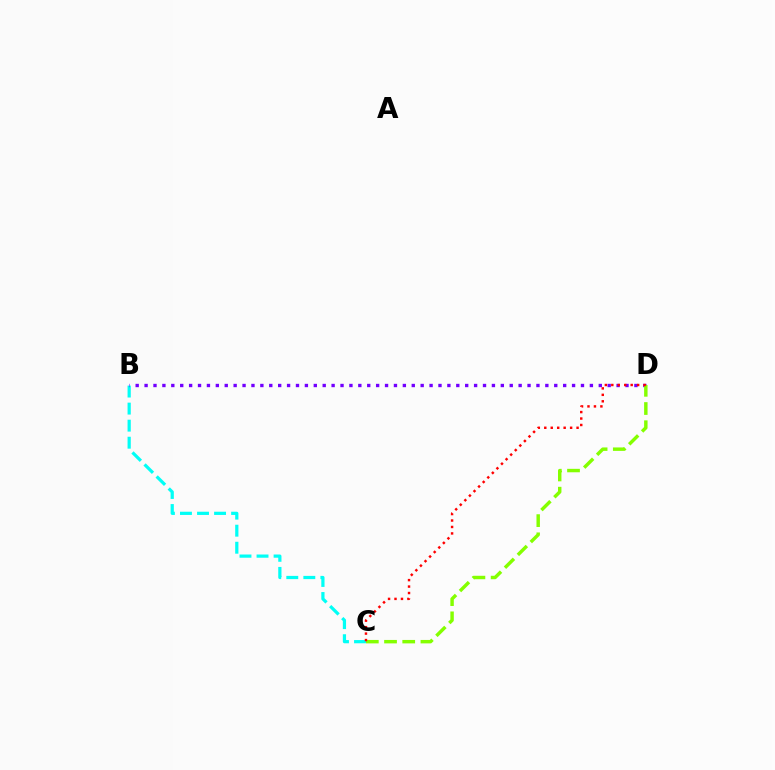{('B', 'C'): [{'color': '#00fff6', 'line_style': 'dashed', 'thickness': 2.32}], ('B', 'D'): [{'color': '#7200ff', 'line_style': 'dotted', 'thickness': 2.42}], ('C', 'D'): [{'color': '#84ff00', 'line_style': 'dashed', 'thickness': 2.47}, {'color': '#ff0000', 'line_style': 'dotted', 'thickness': 1.76}]}